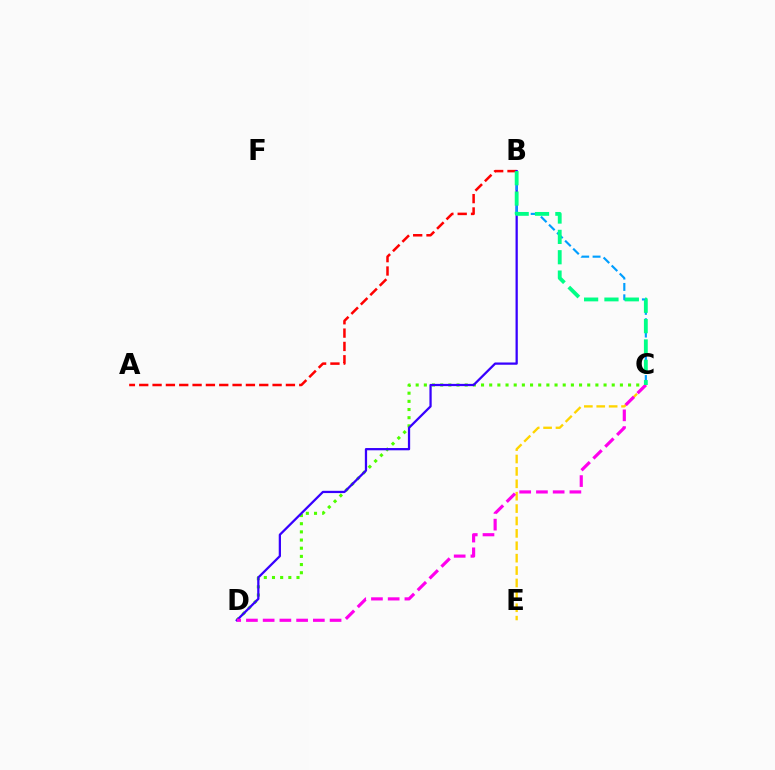{('C', 'D'): [{'color': '#4fff00', 'line_style': 'dotted', 'thickness': 2.22}, {'color': '#ff00ed', 'line_style': 'dashed', 'thickness': 2.27}], ('A', 'B'): [{'color': '#ff0000', 'line_style': 'dashed', 'thickness': 1.81}], ('B', 'D'): [{'color': '#3700ff', 'line_style': 'solid', 'thickness': 1.63}], ('C', 'E'): [{'color': '#ffd500', 'line_style': 'dashed', 'thickness': 1.68}], ('B', 'C'): [{'color': '#009eff', 'line_style': 'dashed', 'thickness': 1.54}, {'color': '#00ff86', 'line_style': 'dashed', 'thickness': 2.76}]}